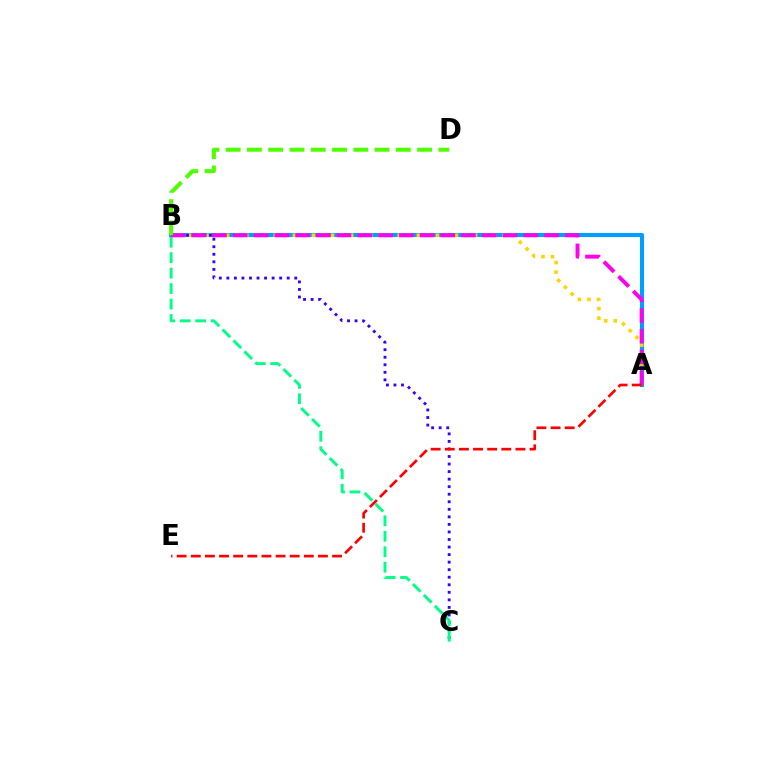{('A', 'B'): [{'color': '#009eff', 'line_style': 'solid', 'thickness': 2.95}, {'color': '#ffd500', 'line_style': 'dotted', 'thickness': 2.59}, {'color': '#ff00ed', 'line_style': 'dashed', 'thickness': 2.82}], ('B', 'C'): [{'color': '#3700ff', 'line_style': 'dotted', 'thickness': 2.05}, {'color': '#00ff86', 'line_style': 'dashed', 'thickness': 2.1}], ('B', 'D'): [{'color': '#4fff00', 'line_style': 'dashed', 'thickness': 2.89}], ('A', 'E'): [{'color': '#ff0000', 'line_style': 'dashed', 'thickness': 1.92}]}